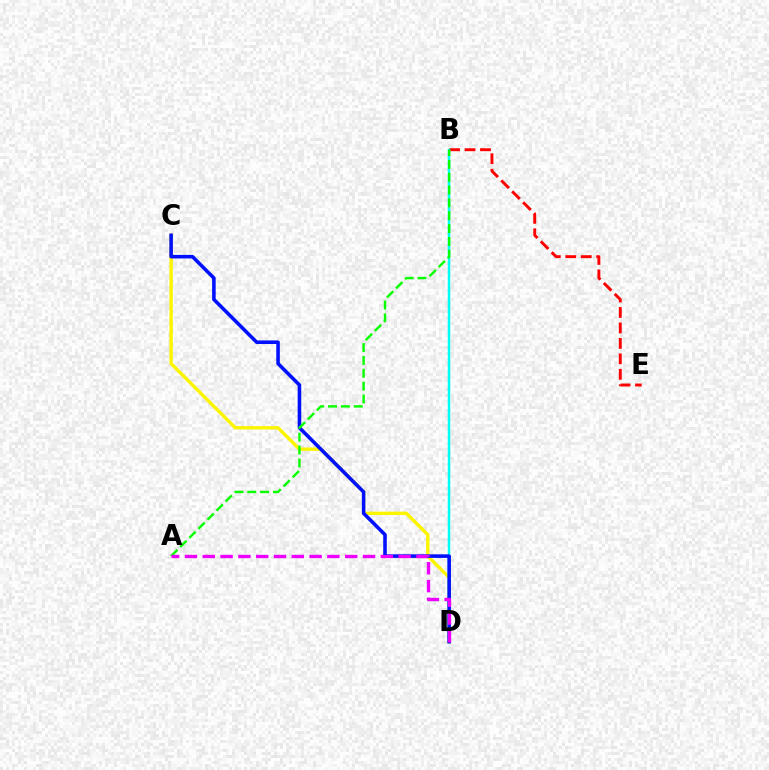{('C', 'D'): [{'color': '#fcf500', 'line_style': 'solid', 'thickness': 2.43}, {'color': '#0010ff', 'line_style': 'solid', 'thickness': 2.57}], ('B', 'E'): [{'color': '#ff0000', 'line_style': 'dashed', 'thickness': 2.1}], ('B', 'D'): [{'color': '#00fff6', 'line_style': 'solid', 'thickness': 1.79}], ('A', 'B'): [{'color': '#08ff00', 'line_style': 'dashed', 'thickness': 1.74}], ('A', 'D'): [{'color': '#ee00ff', 'line_style': 'dashed', 'thickness': 2.42}]}